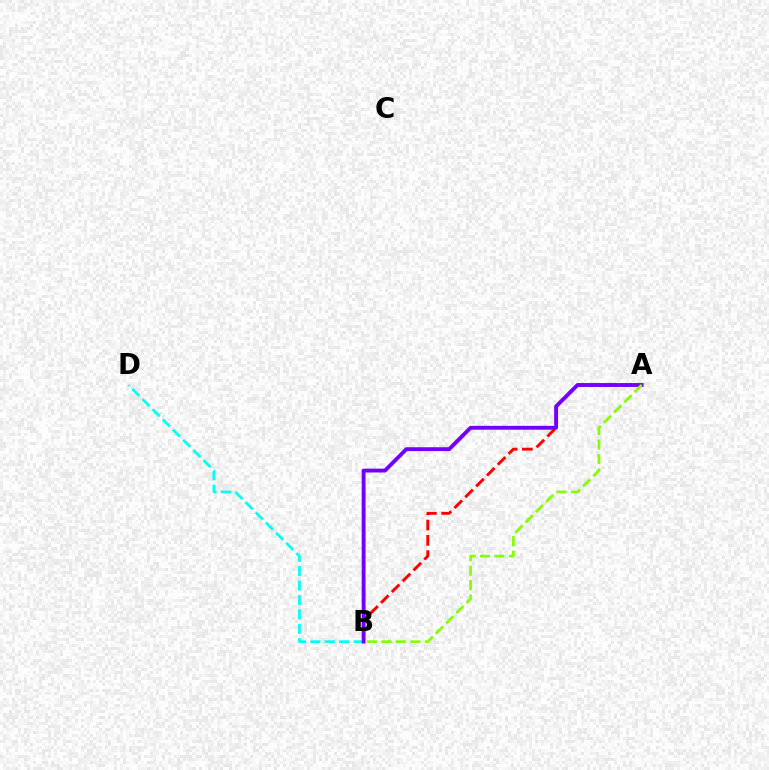{('B', 'D'): [{'color': '#00fff6', 'line_style': 'dashed', 'thickness': 1.96}], ('A', 'B'): [{'color': '#ff0000', 'line_style': 'dashed', 'thickness': 2.08}, {'color': '#7200ff', 'line_style': 'solid', 'thickness': 2.78}, {'color': '#84ff00', 'line_style': 'dashed', 'thickness': 1.96}]}